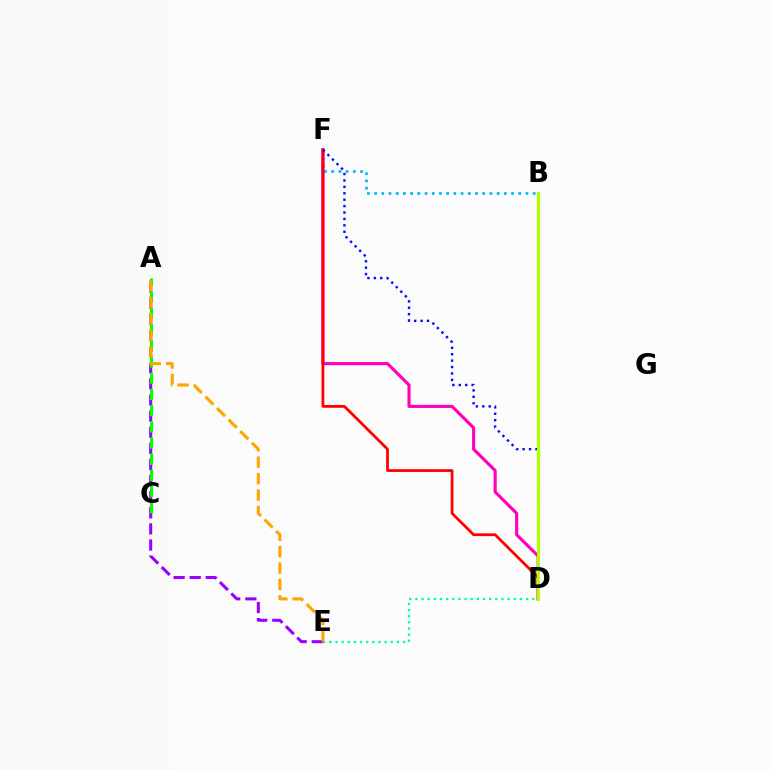{('B', 'F'): [{'color': '#00b5ff', 'line_style': 'dotted', 'thickness': 1.96}], ('A', 'E'): [{'color': '#9b00ff', 'line_style': 'dashed', 'thickness': 2.19}, {'color': '#ffa500', 'line_style': 'dashed', 'thickness': 2.23}], ('A', 'C'): [{'color': '#08ff00', 'line_style': 'dashed', 'thickness': 2.2}], ('D', 'F'): [{'color': '#ff00bd', 'line_style': 'solid', 'thickness': 2.25}, {'color': '#ff0000', 'line_style': 'solid', 'thickness': 1.99}, {'color': '#0010ff', 'line_style': 'dotted', 'thickness': 1.74}], ('B', 'D'): [{'color': '#b3ff00', 'line_style': 'solid', 'thickness': 2.23}], ('D', 'E'): [{'color': '#00ff9d', 'line_style': 'dotted', 'thickness': 1.67}]}